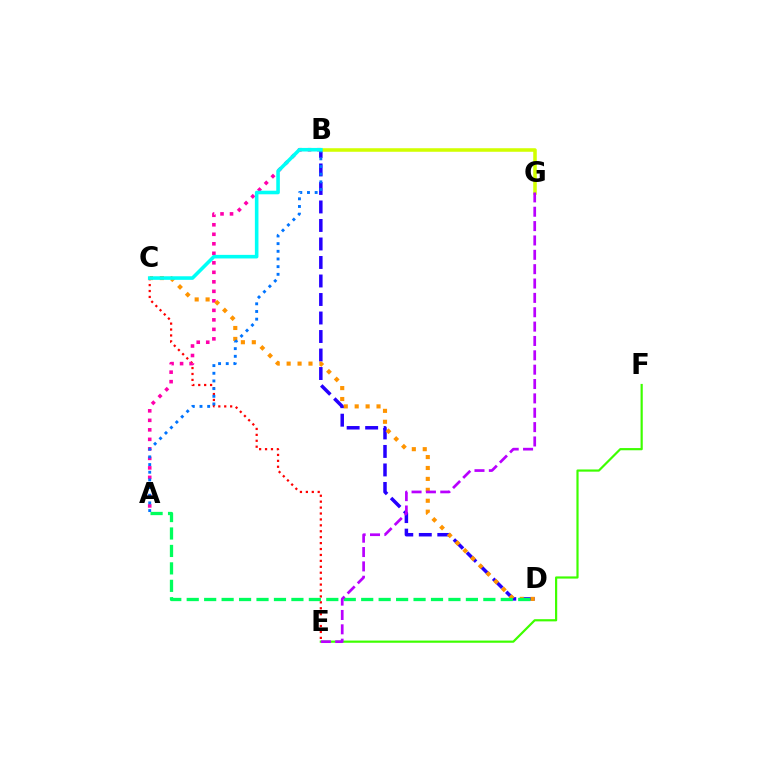{('C', 'E'): [{'color': '#ff0000', 'line_style': 'dotted', 'thickness': 1.61}], ('A', 'B'): [{'color': '#ff00ac', 'line_style': 'dotted', 'thickness': 2.58}, {'color': '#0074ff', 'line_style': 'dotted', 'thickness': 2.08}], ('B', 'D'): [{'color': '#2500ff', 'line_style': 'dashed', 'thickness': 2.51}], ('C', 'D'): [{'color': '#ff9400', 'line_style': 'dotted', 'thickness': 2.97}], ('E', 'F'): [{'color': '#3dff00', 'line_style': 'solid', 'thickness': 1.58}], ('B', 'G'): [{'color': '#d1ff00', 'line_style': 'solid', 'thickness': 2.56}], ('A', 'D'): [{'color': '#00ff5c', 'line_style': 'dashed', 'thickness': 2.37}], ('B', 'C'): [{'color': '#00fff6', 'line_style': 'solid', 'thickness': 2.58}], ('E', 'G'): [{'color': '#b900ff', 'line_style': 'dashed', 'thickness': 1.95}]}